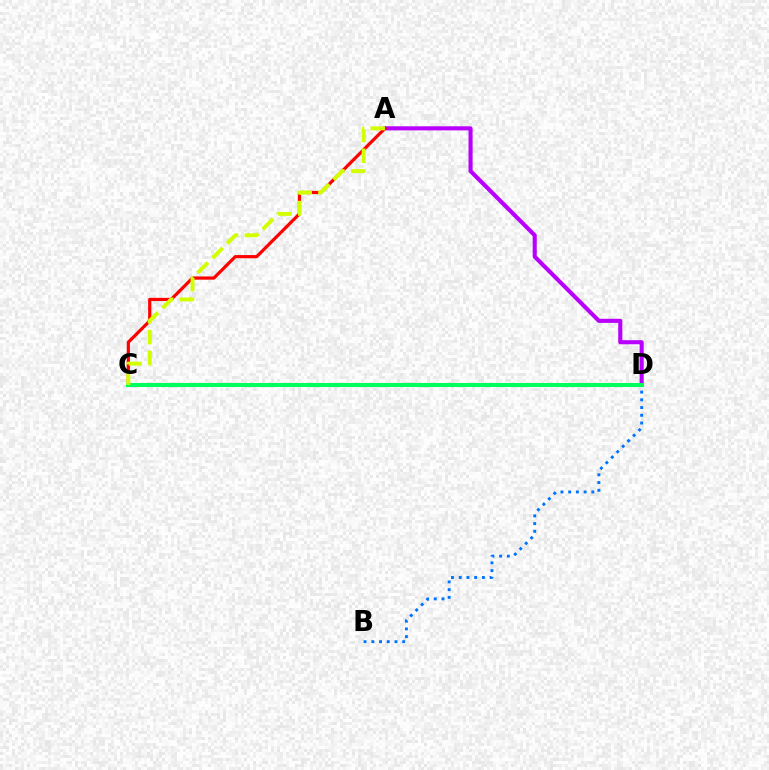{('A', 'D'): [{'color': '#b900ff', 'line_style': 'solid', 'thickness': 2.95}], ('B', 'D'): [{'color': '#0074ff', 'line_style': 'dotted', 'thickness': 2.1}], ('A', 'C'): [{'color': '#ff0000', 'line_style': 'solid', 'thickness': 2.3}, {'color': '#d1ff00', 'line_style': 'dashed', 'thickness': 2.82}], ('C', 'D'): [{'color': '#00ff5c', 'line_style': 'solid', 'thickness': 2.93}]}